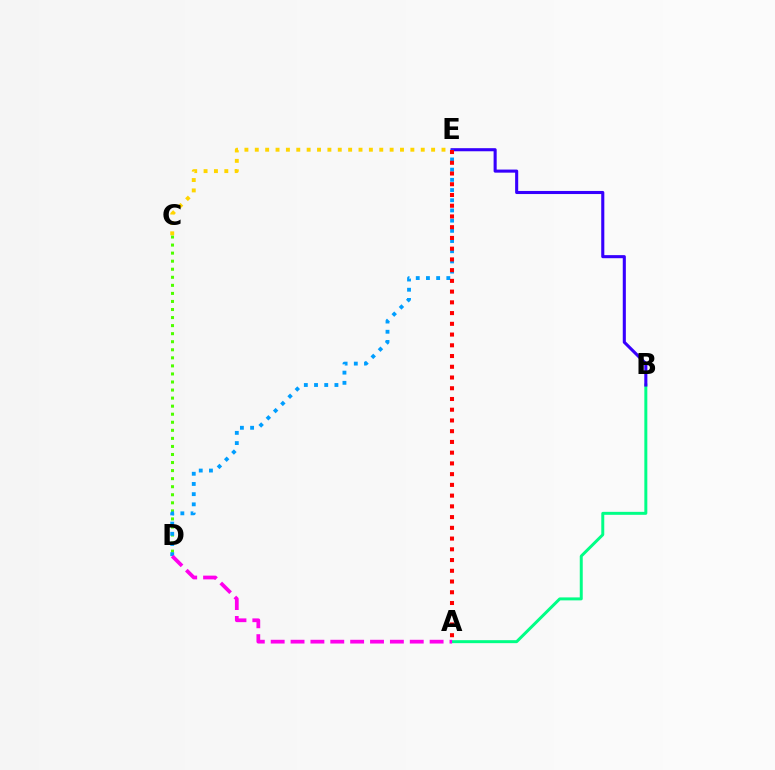{('C', 'D'): [{'color': '#4fff00', 'line_style': 'dotted', 'thickness': 2.19}], ('C', 'E'): [{'color': '#ffd500', 'line_style': 'dotted', 'thickness': 2.82}], ('A', 'B'): [{'color': '#00ff86', 'line_style': 'solid', 'thickness': 2.14}], ('B', 'E'): [{'color': '#3700ff', 'line_style': 'solid', 'thickness': 2.22}], ('D', 'E'): [{'color': '#009eff', 'line_style': 'dotted', 'thickness': 2.77}], ('A', 'D'): [{'color': '#ff00ed', 'line_style': 'dashed', 'thickness': 2.7}], ('A', 'E'): [{'color': '#ff0000', 'line_style': 'dotted', 'thickness': 2.92}]}